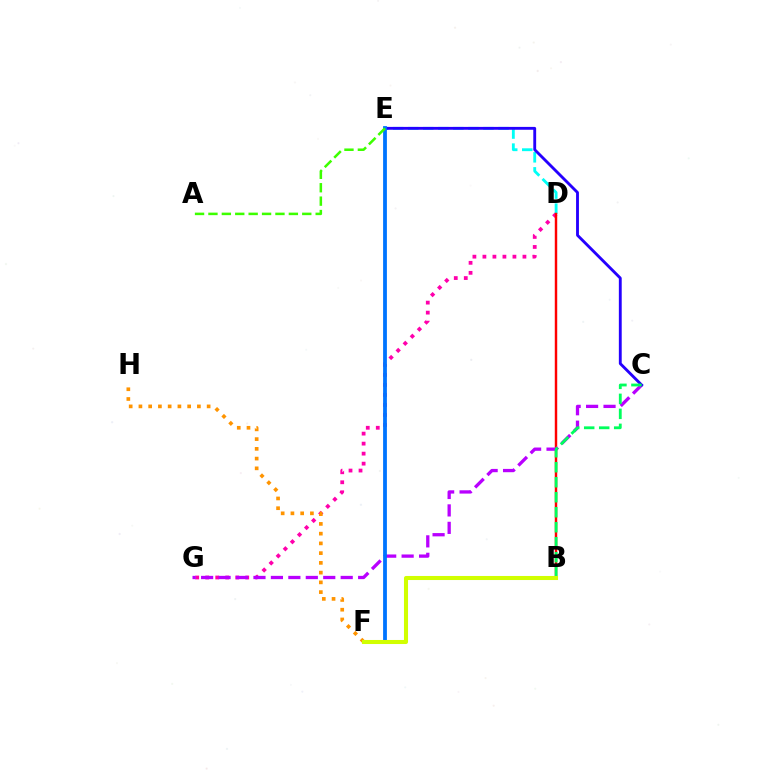{('D', 'G'): [{'color': '#ff00ac', 'line_style': 'dotted', 'thickness': 2.72}], ('D', 'E'): [{'color': '#00fff6', 'line_style': 'dashed', 'thickness': 2.04}], ('B', 'D'): [{'color': '#ff0000', 'line_style': 'solid', 'thickness': 1.76}], ('C', 'G'): [{'color': '#b900ff', 'line_style': 'dashed', 'thickness': 2.37}], ('C', 'E'): [{'color': '#2500ff', 'line_style': 'solid', 'thickness': 2.06}], ('E', 'F'): [{'color': '#0074ff', 'line_style': 'solid', 'thickness': 2.73}], ('F', 'H'): [{'color': '#ff9400', 'line_style': 'dotted', 'thickness': 2.65}], ('B', 'C'): [{'color': '#00ff5c', 'line_style': 'dashed', 'thickness': 2.04}], ('A', 'E'): [{'color': '#3dff00', 'line_style': 'dashed', 'thickness': 1.82}], ('B', 'F'): [{'color': '#d1ff00', 'line_style': 'solid', 'thickness': 2.92}]}